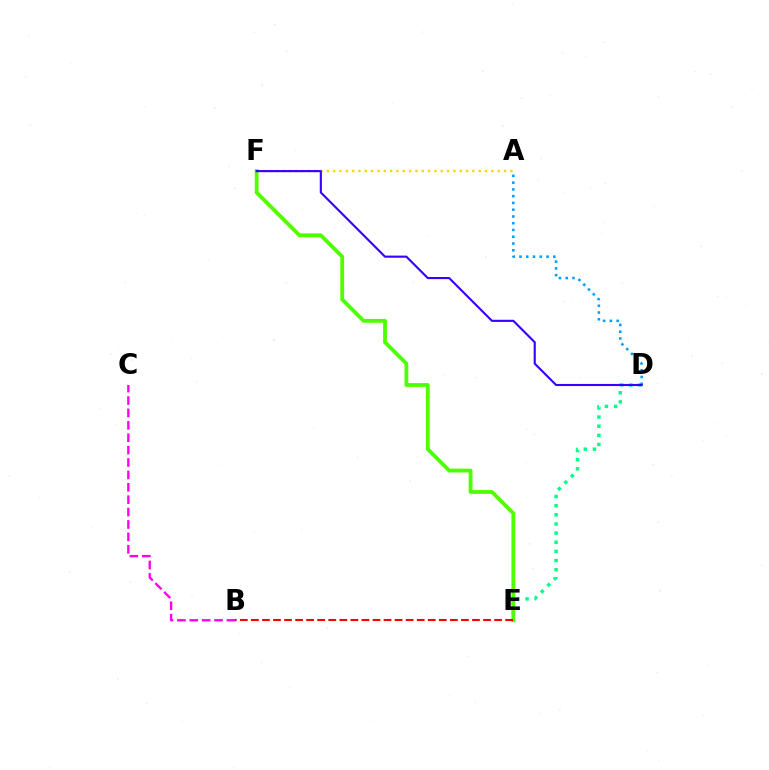{('B', 'C'): [{'color': '#ff00ed', 'line_style': 'dashed', 'thickness': 1.68}], ('D', 'E'): [{'color': '#00ff86', 'line_style': 'dotted', 'thickness': 2.48}], ('A', 'F'): [{'color': '#ffd500', 'line_style': 'dotted', 'thickness': 1.72}], ('E', 'F'): [{'color': '#4fff00', 'line_style': 'solid', 'thickness': 2.75}], ('A', 'D'): [{'color': '#009eff', 'line_style': 'dotted', 'thickness': 1.84}], ('D', 'F'): [{'color': '#3700ff', 'line_style': 'solid', 'thickness': 1.53}], ('B', 'E'): [{'color': '#ff0000', 'line_style': 'dashed', 'thickness': 1.5}]}